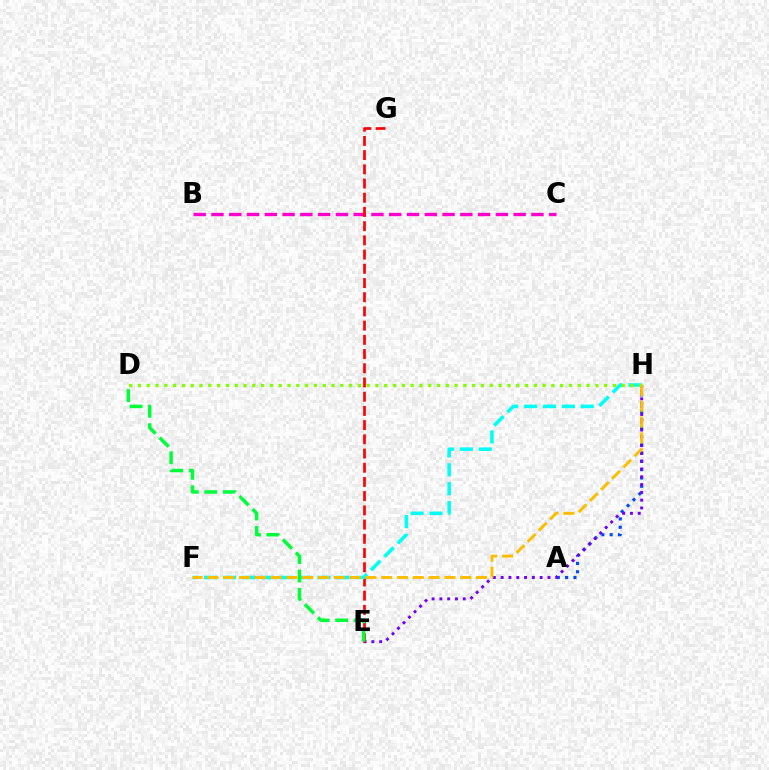{('B', 'C'): [{'color': '#ff00cf', 'line_style': 'dashed', 'thickness': 2.41}], ('A', 'H'): [{'color': '#004bff', 'line_style': 'dotted', 'thickness': 2.26}], ('E', 'H'): [{'color': '#7200ff', 'line_style': 'dotted', 'thickness': 2.12}], ('E', 'G'): [{'color': '#ff0000', 'line_style': 'dashed', 'thickness': 1.93}], ('F', 'H'): [{'color': '#00fff6', 'line_style': 'dashed', 'thickness': 2.57}, {'color': '#ffbd00', 'line_style': 'dashed', 'thickness': 2.15}], ('D', 'E'): [{'color': '#00ff39', 'line_style': 'dashed', 'thickness': 2.51}], ('D', 'H'): [{'color': '#84ff00', 'line_style': 'dotted', 'thickness': 2.39}]}